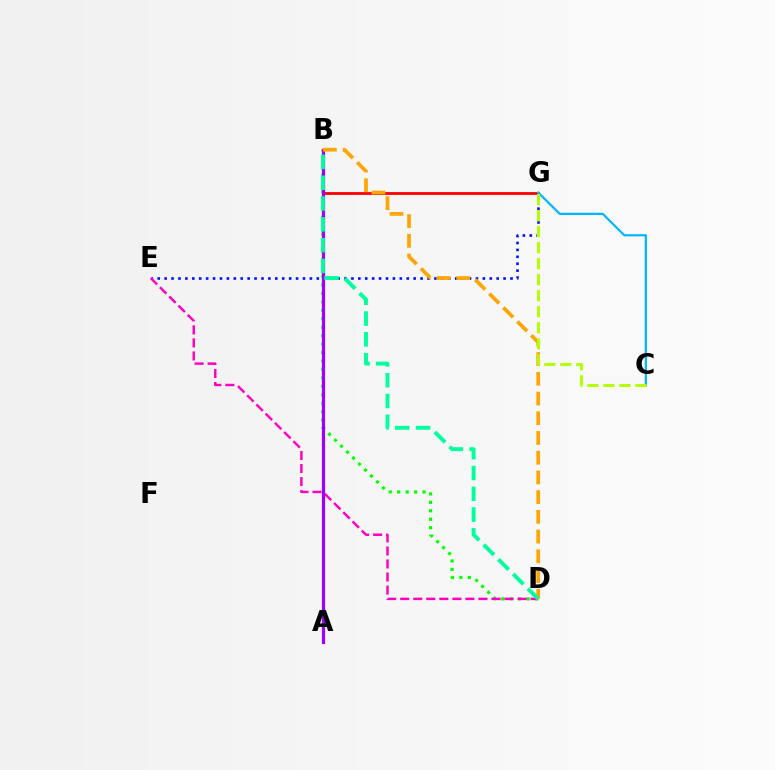{('E', 'G'): [{'color': '#0010ff', 'line_style': 'dotted', 'thickness': 1.88}], ('B', 'D'): [{'color': '#08ff00', 'line_style': 'dotted', 'thickness': 2.3}, {'color': '#ffa500', 'line_style': 'dashed', 'thickness': 2.68}, {'color': '#00ff9d', 'line_style': 'dashed', 'thickness': 2.82}], ('B', 'G'): [{'color': '#ff0000', 'line_style': 'solid', 'thickness': 2.01}], ('D', 'E'): [{'color': '#ff00bd', 'line_style': 'dashed', 'thickness': 1.77}], ('C', 'G'): [{'color': '#00b5ff', 'line_style': 'solid', 'thickness': 1.6}, {'color': '#b3ff00', 'line_style': 'dashed', 'thickness': 2.18}], ('A', 'B'): [{'color': '#9b00ff', 'line_style': 'solid', 'thickness': 2.31}]}